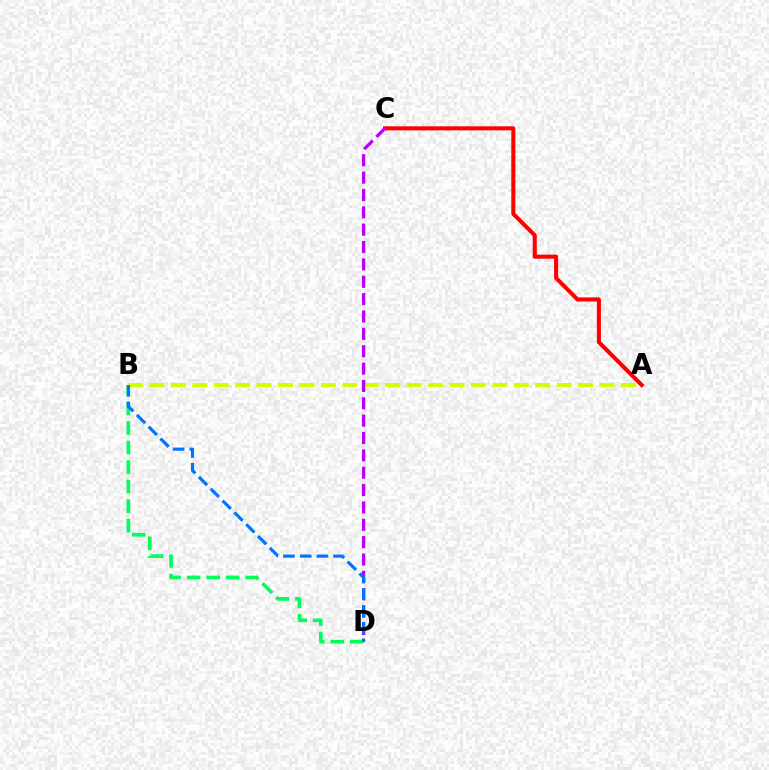{('A', 'B'): [{'color': '#d1ff00', 'line_style': 'dashed', 'thickness': 2.91}], ('A', 'C'): [{'color': '#ff0000', 'line_style': 'solid', 'thickness': 2.93}], ('C', 'D'): [{'color': '#b900ff', 'line_style': 'dashed', 'thickness': 2.36}], ('B', 'D'): [{'color': '#00ff5c', 'line_style': 'dashed', 'thickness': 2.65}, {'color': '#0074ff', 'line_style': 'dashed', 'thickness': 2.27}]}